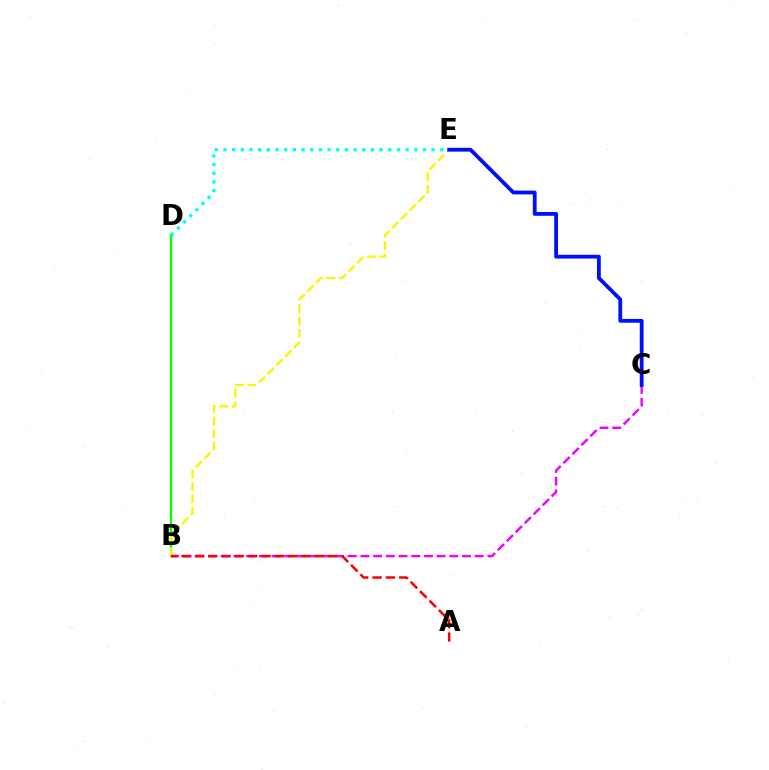{('B', 'D'): [{'color': '#08ff00', 'line_style': 'solid', 'thickness': 1.64}], ('D', 'E'): [{'color': '#00fff6', 'line_style': 'dotted', 'thickness': 2.36}], ('B', 'E'): [{'color': '#fcf500', 'line_style': 'dashed', 'thickness': 1.68}], ('B', 'C'): [{'color': '#ee00ff', 'line_style': 'dashed', 'thickness': 1.72}], ('A', 'B'): [{'color': '#ff0000', 'line_style': 'dashed', 'thickness': 1.81}], ('C', 'E'): [{'color': '#0010ff', 'line_style': 'solid', 'thickness': 2.74}]}